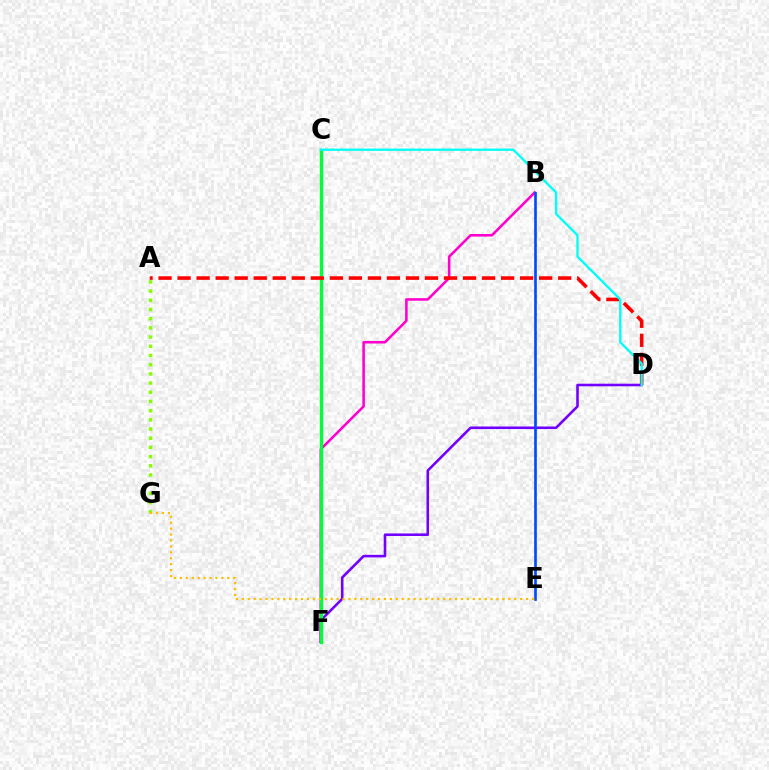{('D', 'F'): [{'color': '#7200ff', 'line_style': 'solid', 'thickness': 1.86}], ('A', 'G'): [{'color': '#84ff00', 'line_style': 'dotted', 'thickness': 2.5}], ('B', 'F'): [{'color': '#ff00cf', 'line_style': 'solid', 'thickness': 1.85}], ('C', 'F'): [{'color': '#00ff39', 'line_style': 'solid', 'thickness': 2.42}], ('A', 'D'): [{'color': '#ff0000', 'line_style': 'dashed', 'thickness': 2.59}], ('B', 'E'): [{'color': '#004bff', 'line_style': 'solid', 'thickness': 1.91}], ('E', 'G'): [{'color': '#ffbd00', 'line_style': 'dotted', 'thickness': 1.61}], ('C', 'D'): [{'color': '#00fff6', 'line_style': 'solid', 'thickness': 1.69}]}